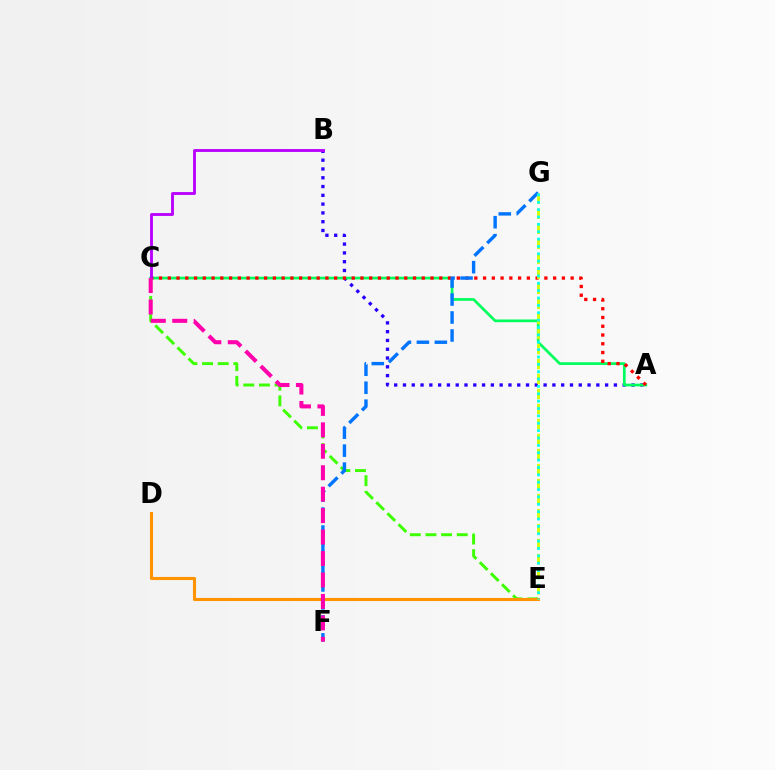{('C', 'E'): [{'color': '#3dff00', 'line_style': 'dashed', 'thickness': 2.13}], ('A', 'B'): [{'color': '#2500ff', 'line_style': 'dotted', 'thickness': 2.39}], ('A', 'C'): [{'color': '#00ff5c', 'line_style': 'solid', 'thickness': 1.95}, {'color': '#ff0000', 'line_style': 'dotted', 'thickness': 2.38}], ('D', 'E'): [{'color': '#ff9400', 'line_style': 'solid', 'thickness': 2.23}], ('B', 'C'): [{'color': '#b900ff', 'line_style': 'solid', 'thickness': 2.06}], ('F', 'G'): [{'color': '#0074ff', 'line_style': 'dashed', 'thickness': 2.44}], ('C', 'F'): [{'color': '#ff00ac', 'line_style': 'dashed', 'thickness': 2.91}], ('E', 'G'): [{'color': '#d1ff00', 'line_style': 'dashed', 'thickness': 2.04}, {'color': '#00fff6', 'line_style': 'dotted', 'thickness': 2.0}]}